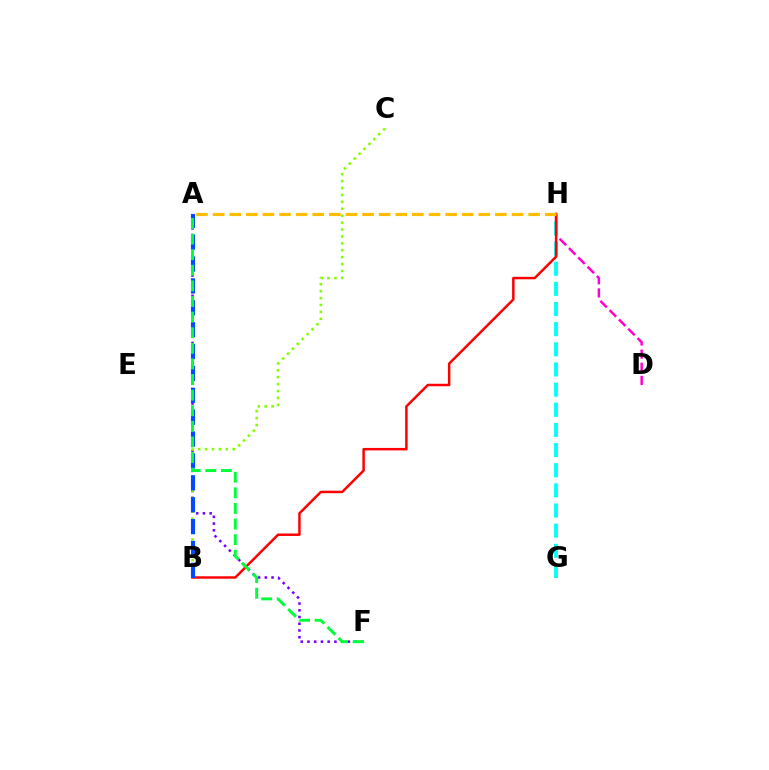{('D', 'H'): [{'color': '#ff00cf', 'line_style': 'dashed', 'thickness': 1.79}], ('A', 'F'): [{'color': '#7200ff', 'line_style': 'dotted', 'thickness': 1.83}, {'color': '#00ff39', 'line_style': 'dashed', 'thickness': 2.12}], ('B', 'C'): [{'color': '#84ff00', 'line_style': 'dotted', 'thickness': 1.88}], ('G', 'H'): [{'color': '#00fff6', 'line_style': 'dashed', 'thickness': 2.74}], ('B', 'H'): [{'color': '#ff0000', 'line_style': 'solid', 'thickness': 1.79}], ('A', 'B'): [{'color': '#004bff', 'line_style': 'dashed', 'thickness': 2.97}], ('A', 'H'): [{'color': '#ffbd00', 'line_style': 'dashed', 'thickness': 2.26}]}